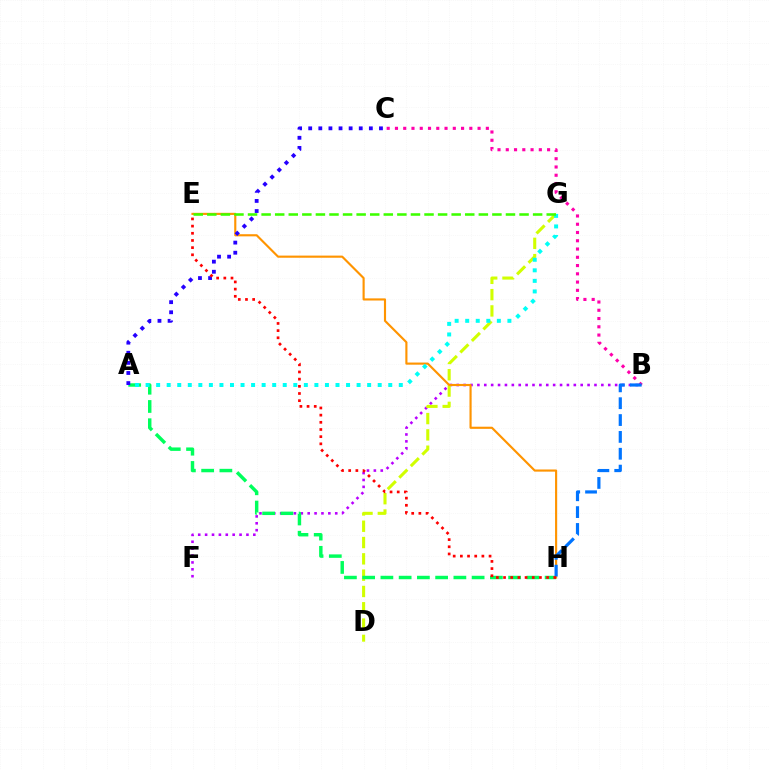{('B', 'F'): [{'color': '#b900ff', 'line_style': 'dotted', 'thickness': 1.87}], ('D', 'G'): [{'color': '#d1ff00', 'line_style': 'dashed', 'thickness': 2.22}], ('E', 'H'): [{'color': '#ff9400', 'line_style': 'solid', 'thickness': 1.54}, {'color': '#ff0000', 'line_style': 'dotted', 'thickness': 1.95}], ('A', 'H'): [{'color': '#00ff5c', 'line_style': 'dashed', 'thickness': 2.48}], ('B', 'C'): [{'color': '#ff00ac', 'line_style': 'dotted', 'thickness': 2.25}], ('A', 'G'): [{'color': '#00fff6', 'line_style': 'dotted', 'thickness': 2.87}], ('A', 'C'): [{'color': '#2500ff', 'line_style': 'dotted', 'thickness': 2.75}], ('B', 'H'): [{'color': '#0074ff', 'line_style': 'dashed', 'thickness': 2.29}], ('E', 'G'): [{'color': '#3dff00', 'line_style': 'dashed', 'thickness': 1.84}]}